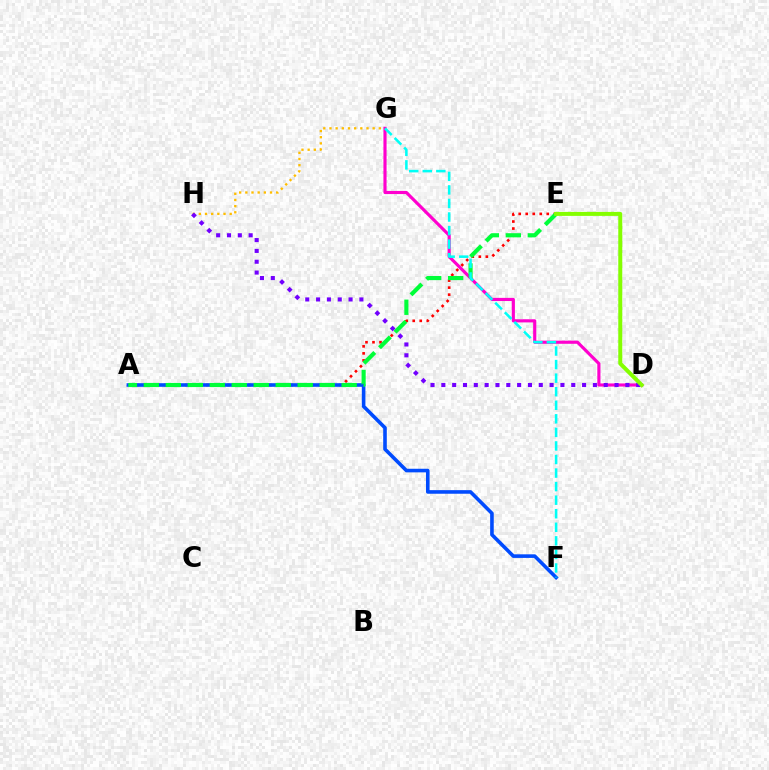{('A', 'E'): [{'color': '#ff0000', 'line_style': 'dotted', 'thickness': 1.91}, {'color': '#00ff39', 'line_style': 'dashed', 'thickness': 2.99}], ('G', 'H'): [{'color': '#ffbd00', 'line_style': 'dotted', 'thickness': 1.68}], ('A', 'F'): [{'color': '#004bff', 'line_style': 'solid', 'thickness': 2.59}], ('D', 'G'): [{'color': '#ff00cf', 'line_style': 'solid', 'thickness': 2.26}], ('D', 'H'): [{'color': '#7200ff', 'line_style': 'dotted', 'thickness': 2.94}], ('F', 'G'): [{'color': '#00fff6', 'line_style': 'dashed', 'thickness': 1.84}], ('D', 'E'): [{'color': '#84ff00', 'line_style': 'solid', 'thickness': 2.88}]}